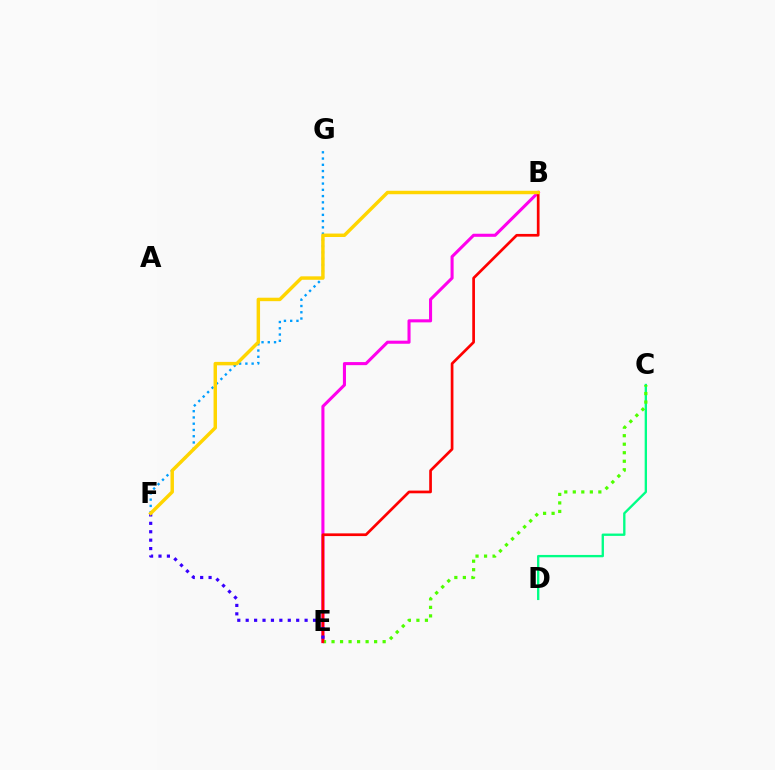{('C', 'D'): [{'color': '#00ff86', 'line_style': 'solid', 'thickness': 1.69}], ('B', 'E'): [{'color': '#ff00ed', 'line_style': 'solid', 'thickness': 2.21}, {'color': '#ff0000', 'line_style': 'solid', 'thickness': 1.95}], ('F', 'G'): [{'color': '#009eff', 'line_style': 'dotted', 'thickness': 1.7}], ('C', 'E'): [{'color': '#4fff00', 'line_style': 'dotted', 'thickness': 2.31}], ('E', 'F'): [{'color': '#3700ff', 'line_style': 'dotted', 'thickness': 2.29}], ('B', 'F'): [{'color': '#ffd500', 'line_style': 'solid', 'thickness': 2.48}]}